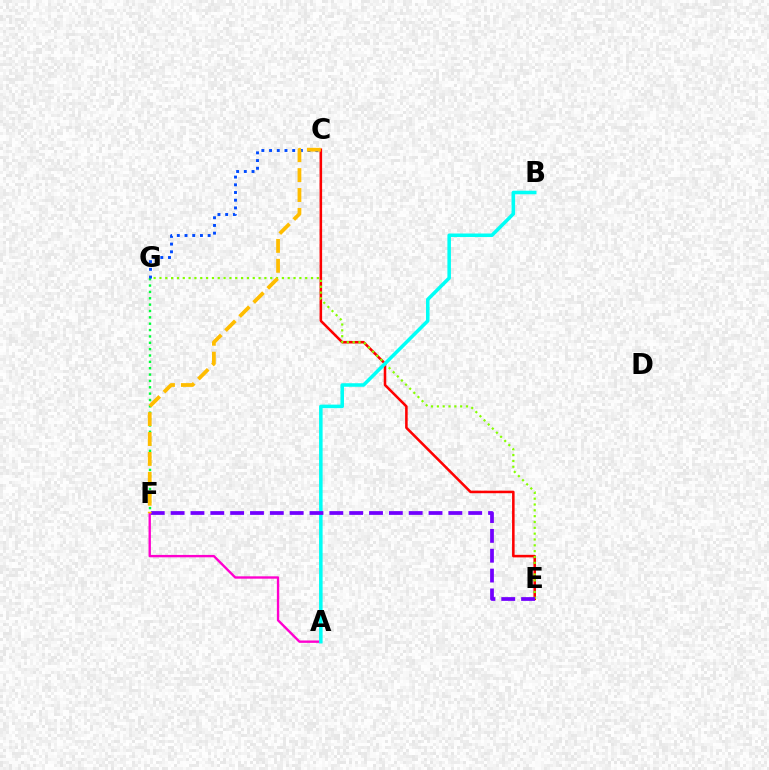{('F', 'G'): [{'color': '#00ff39', 'line_style': 'dotted', 'thickness': 1.73}], ('A', 'F'): [{'color': '#ff00cf', 'line_style': 'solid', 'thickness': 1.71}], ('C', 'E'): [{'color': '#ff0000', 'line_style': 'solid', 'thickness': 1.84}], ('E', 'G'): [{'color': '#84ff00', 'line_style': 'dotted', 'thickness': 1.58}], ('A', 'B'): [{'color': '#00fff6', 'line_style': 'solid', 'thickness': 2.55}], ('C', 'G'): [{'color': '#004bff', 'line_style': 'dotted', 'thickness': 2.09}], ('E', 'F'): [{'color': '#7200ff', 'line_style': 'dashed', 'thickness': 2.7}], ('C', 'F'): [{'color': '#ffbd00', 'line_style': 'dashed', 'thickness': 2.7}]}